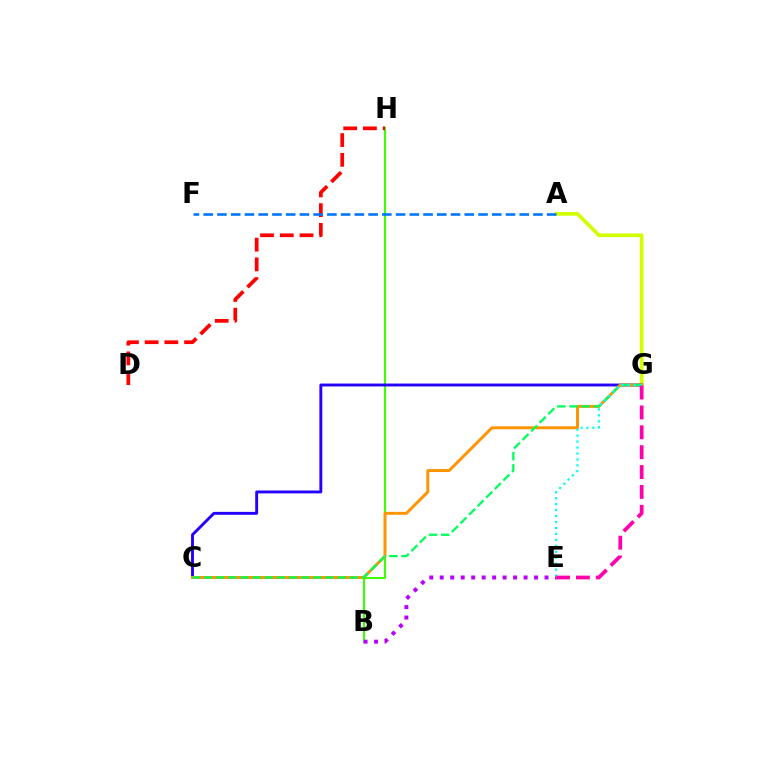{('A', 'G'): [{'color': '#d1ff00', 'line_style': 'solid', 'thickness': 2.64}], ('B', 'H'): [{'color': '#3dff00', 'line_style': 'solid', 'thickness': 1.52}], ('C', 'G'): [{'color': '#2500ff', 'line_style': 'solid', 'thickness': 2.08}, {'color': '#ff9400', 'line_style': 'solid', 'thickness': 2.13}, {'color': '#00ff5c', 'line_style': 'dashed', 'thickness': 1.65}], ('B', 'E'): [{'color': '#b900ff', 'line_style': 'dotted', 'thickness': 2.85}], ('D', 'H'): [{'color': '#ff0000', 'line_style': 'dashed', 'thickness': 2.68}], ('E', 'G'): [{'color': '#00fff6', 'line_style': 'dotted', 'thickness': 1.62}, {'color': '#ff00ac', 'line_style': 'dashed', 'thickness': 2.7}], ('A', 'F'): [{'color': '#0074ff', 'line_style': 'dashed', 'thickness': 1.87}]}